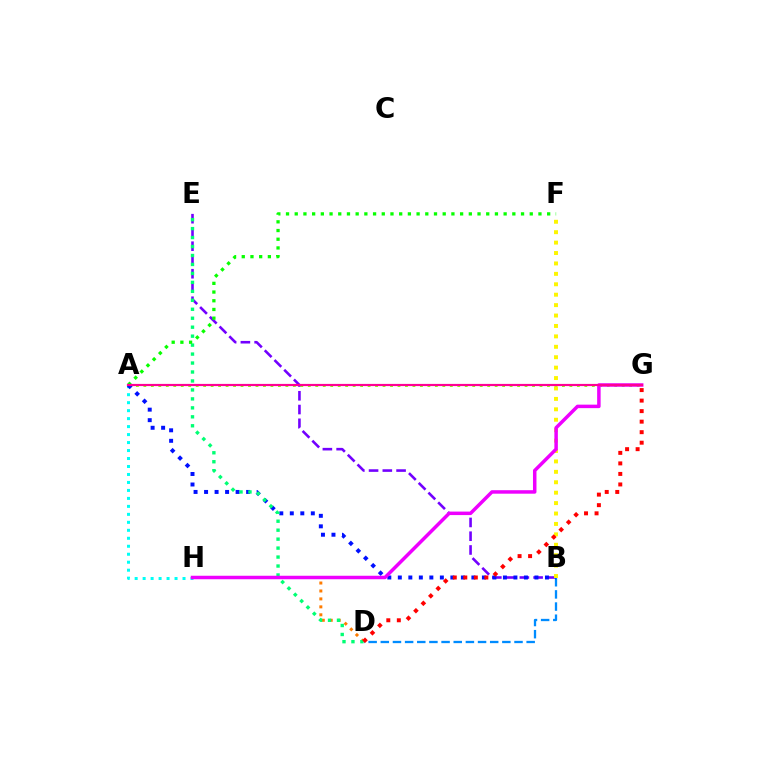{('A', 'H'): [{'color': '#00fff6', 'line_style': 'dotted', 'thickness': 2.17}], ('B', 'E'): [{'color': '#7200ff', 'line_style': 'dashed', 'thickness': 1.87}], ('A', 'G'): [{'color': '#84ff00', 'line_style': 'dotted', 'thickness': 2.03}, {'color': '#ff0094', 'line_style': 'solid', 'thickness': 1.57}], ('B', 'D'): [{'color': '#008cff', 'line_style': 'dashed', 'thickness': 1.65}], ('D', 'H'): [{'color': '#ff7c00', 'line_style': 'dotted', 'thickness': 2.16}], ('A', 'B'): [{'color': '#0010ff', 'line_style': 'dotted', 'thickness': 2.86}], ('B', 'F'): [{'color': '#fcf500', 'line_style': 'dotted', 'thickness': 2.83}], ('D', 'E'): [{'color': '#00ff74', 'line_style': 'dotted', 'thickness': 2.44}], ('A', 'F'): [{'color': '#08ff00', 'line_style': 'dotted', 'thickness': 2.37}], ('G', 'H'): [{'color': '#ee00ff', 'line_style': 'solid', 'thickness': 2.51}], ('D', 'G'): [{'color': '#ff0000', 'line_style': 'dotted', 'thickness': 2.86}]}